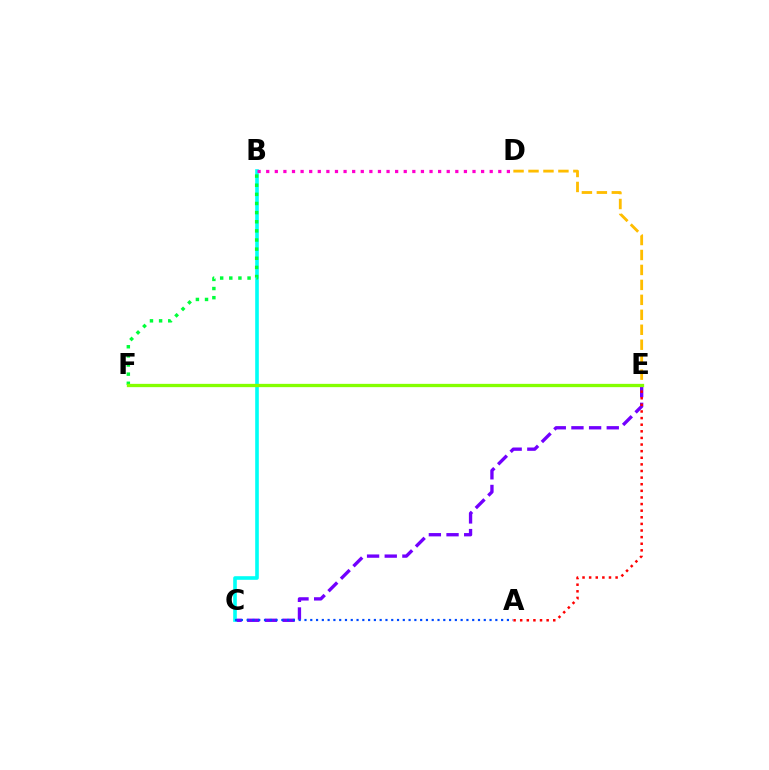{('C', 'E'): [{'color': '#7200ff', 'line_style': 'dashed', 'thickness': 2.4}], ('B', 'C'): [{'color': '#00fff6', 'line_style': 'solid', 'thickness': 2.6}], ('A', 'E'): [{'color': '#ff0000', 'line_style': 'dotted', 'thickness': 1.8}], ('D', 'E'): [{'color': '#ffbd00', 'line_style': 'dashed', 'thickness': 2.03}], ('A', 'C'): [{'color': '#004bff', 'line_style': 'dotted', 'thickness': 1.57}], ('B', 'D'): [{'color': '#ff00cf', 'line_style': 'dotted', 'thickness': 2.34}], ('B', 'F'): [{'color': '#00ff39', 'line_style': 'dotted', 'thickness': 2.48}], ('E', 'F'): [{'color': '#84ff00', 'line_style': 'solid', 'thickness': 2.37}]}